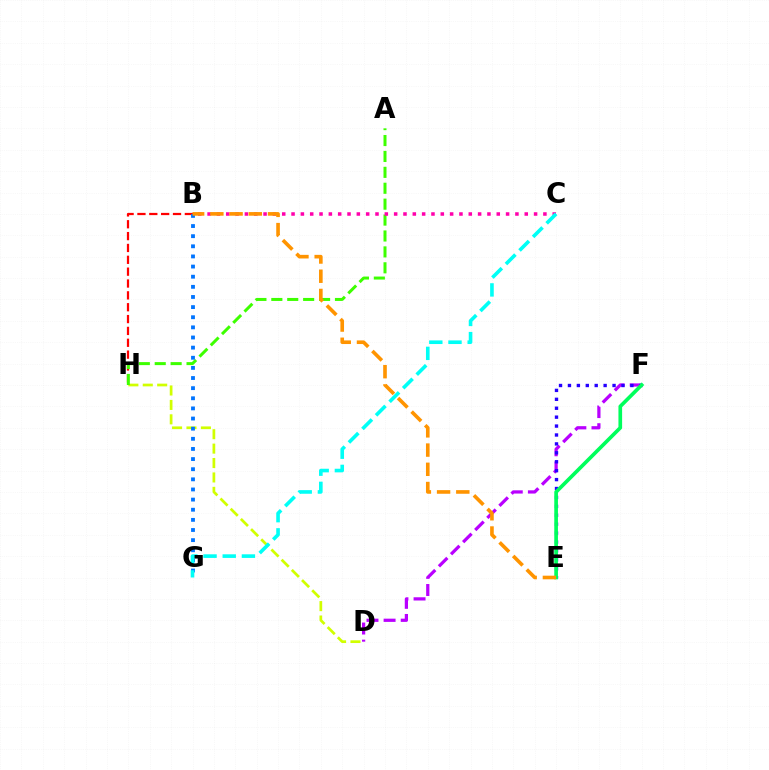{('D', 'H'): [{'color': '#d1ff00', 'line_style': 'dashed', 'thickness': 1.96}], ('B', 'H'): [{'color': '#ff0000', 'line_style': 'dashed', 'thickness': 1.61}], ('D', 'F'): [{'color': '#b900ff', 'line_style': 'dashed', 'thickness': 2.33}], ('A', 'H'): [{'color': '#3dff00', 'line_style': 'dashed', 'thickness': 2.16}], ('B', 'G'): [{'color': '#0074ff', 'line_style': 'dotted', 'thickness': 2.75}], ('E', 'F'): [{'color': '#2500ff', 'line_style': 'dotted', 'thickness': 2.42}, {'color': '#00ff5c', 'line_style': 'solid', 'thickness': 2.65}], ('B', 'C'): [{'color': '#ff00ac', 'line_style': 'dotted', 'thickness': 2.53}], ('B', 'E'): [{'color': '#ff9400', 'line_style': 'dashed', 'thickness': 2.61}], ('C', 'G'): [{'color': '#00fff6', 'line_style': 'dashed', 'thickness': 2.61}]}